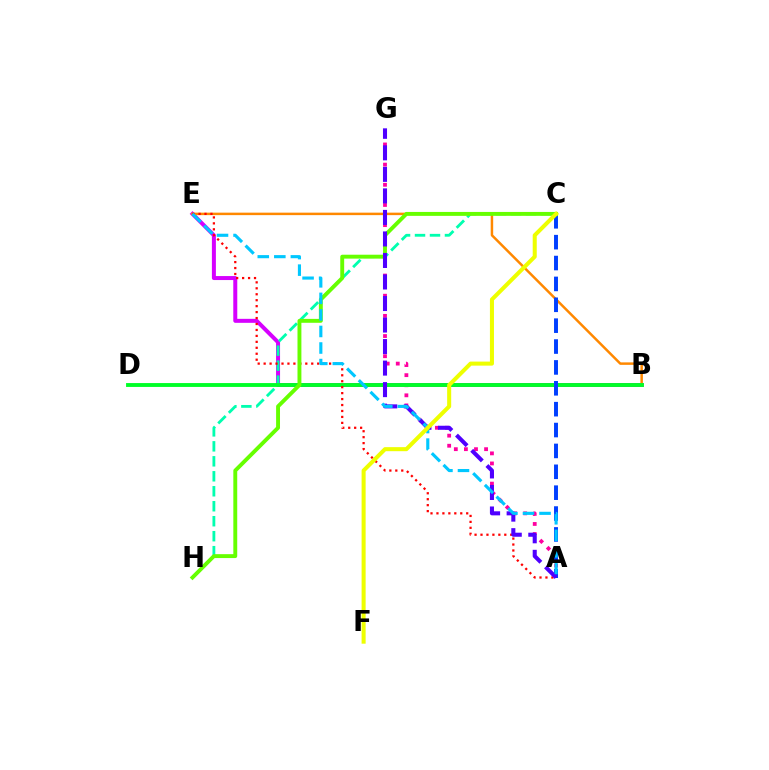{('A', 'G'): [{'color': '#ff00a0', 'line_style': 'dotted', 'thickness': 2.74}, {'color': '#4f00ff', 'line_style': 'dashed', 'thickness': 2.92}], ('B', 'E'): [{'color': '#d600ff', 'line_style': 'solid', 'thickness': 2.88}, {'color': '#ff8800', 'line_style': 'solid', 'thickness': 1.79}], ('C', 'H'): [{'color': '#00ffaf', 'line_style': 'dashed', 'thickness': 2.03}, {'color': '#66ff00', 'line_style': 'solid', 'thickness': 2.81}], ('B', 'D'): [{'color': '#00ff27', 'line_style': 'solid', 'thickness': 2.79}], ('A', 'C'): [{'color': '#003fff', 'line_style': 'dashed', 'thickness': 2.84}], ('A', 'E'): [{'color': '#ff0000', 'line_style': 'dotted', 'thickness': 1.62}, {'color': '#00c7ff', 'line_style': 'dashed', 'thickness': 2.25}], ('C', 'F'): [{'color': '#eeff00', 'line_style': 'solid', 'thickness': 2.91}]}